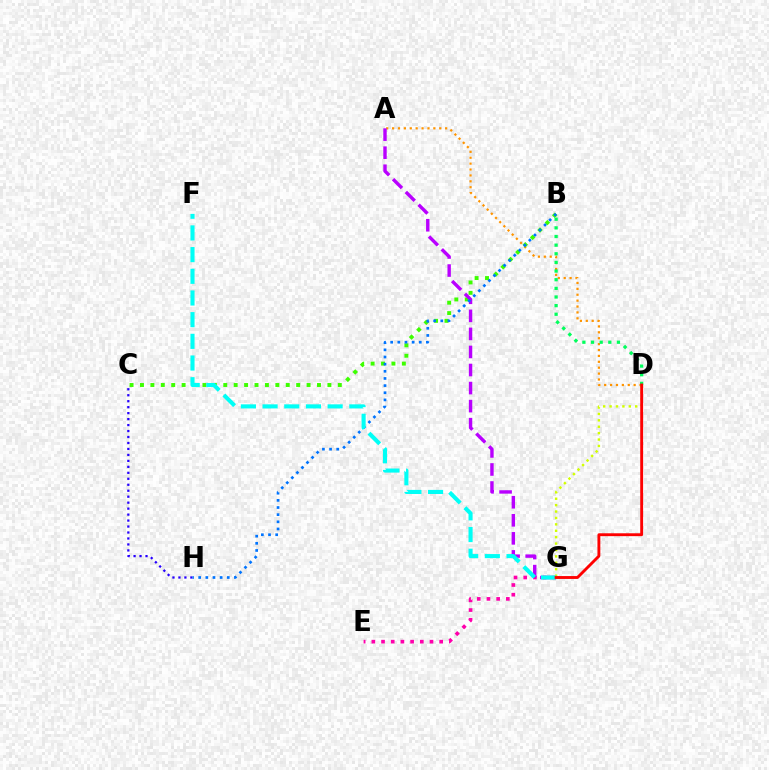{('A', 'D'): [{'color': '#ff9400', 'line_style': 'dotted', 'thickness': 1.6}], ('B', 'C'): [{'color': '#3dff00', 'line_style': 'dotted', 'thickness': 2.83}], ('C', 'H'): [{'color': '#2500ff', 'line_style': 'dotted', 'thickness': 1.62}], ('B', 'D'): [{'color': '#00ff5c', 'line_style': 'dotted', 'thickness': 2.35}], ('E', 'G'): [{'color': '#ff00ac', 'line_style': 'dotted', 'thickness': 2.63}], ('A', 'G'): [{'color': '#b900ff', 'line_style': 'dashed', 'thickness': 2.45}], ('D', 'G'): [{'color': '#d1ff00', 'line_style': 'dotted', 'thickness': 1.74}, {'color': '#ff0000', 'line_style': 'solid', 'thickness': 2.07}], ('B', 'H'): [{'color': '#0074ff', 'line_style': 'dotted', 'thickness': 1.94}], ('F', 'G'): [{'color': '#00fff6', 'line_style': 'dashed', 'thickness': 2.95}]}